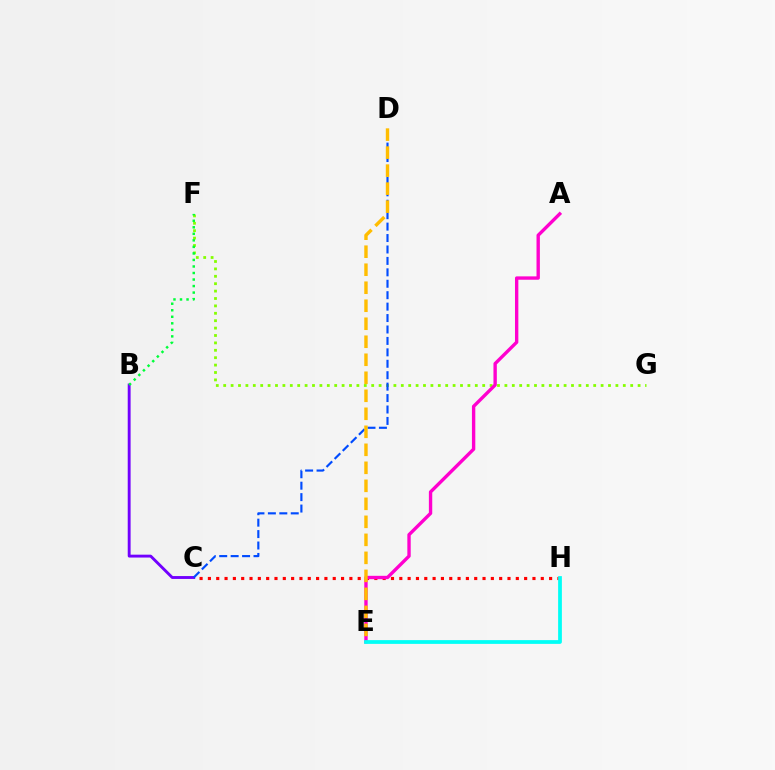{('C', 'H'): [{'color': '#ff0000', 'line_style': 'dotted', 'thickness': 2.26}], ('F', 'G'): [{'color': '#84ff00', 'line_style': 'dotted', 'thickness': 2.01}], ('A', 'E'): [{'color': '#ff00cf', 'line_style': 'solid', 'thickness': 2.42}], ('B', 'C'): [{'color': '#7200ff', 'line_style': 'solid', 'thickness': 2.07}], ('C', 'D'): [{'color': '#004bff', 'line_style': 'dashed', 'thickness': 1.55}], ('D', 'E'): [{'color': '#ffbd00', 'line_style': 'dashed', 'thickness': 2.45}], ('E', 'H'): [{'color': '#00fff6', 'line_style': 'solid', 'thickness': 2.7}], ('B', 'F'): [{'color': '#00ff39', 'line_style': 'dotted', 'thickness': 1.77}]}